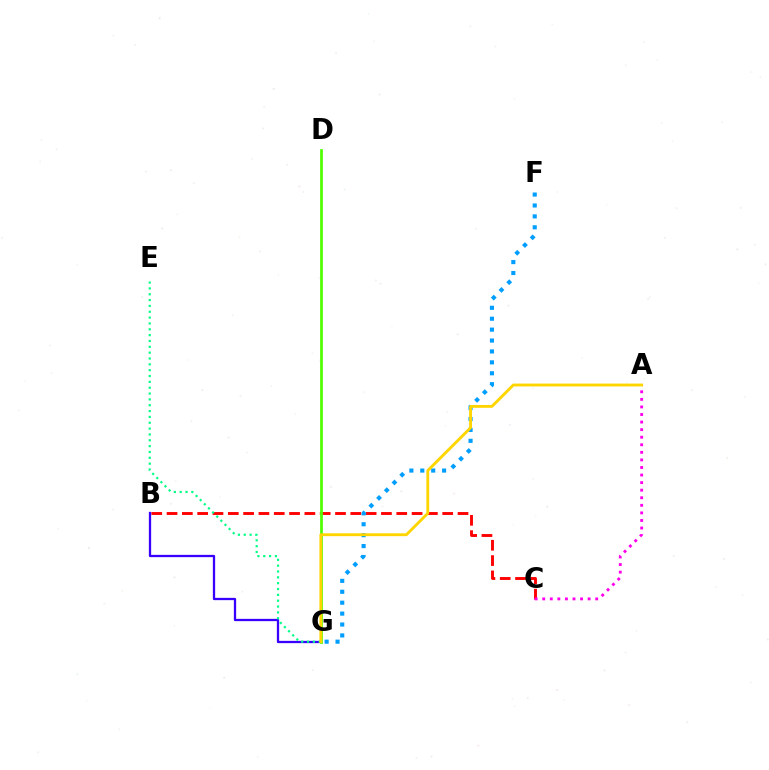{('B', 'C'): [{'color': '#ff0000', 'line_style': 'dashed', 'thickness': 2.08}], ('F', 'G'): [{'color': '#009eff', 'line_style': 'dotted', 'thickness': 2.97}], ('A', 'C'): [{'color': '#ff00ed', 'line_style': 'dotted', 'thickness': 2.06}], ('B', 'G'): [{'color': '#3700ff', 'line_style': 'solid', 'thickness': 1.64}], ('E', 'G'): [{'color': '#00ff86', 'line_style': 'dotted', 'thickness': 1.59}], ('D', 'G'): [{'color': '#4fff00', 'line_style': 'solid', 'thickness': 1.96}], ('A', 'G'): [{'color': '#ffd500', 'line_style': 'solid', 'thickness': 2.05}]}